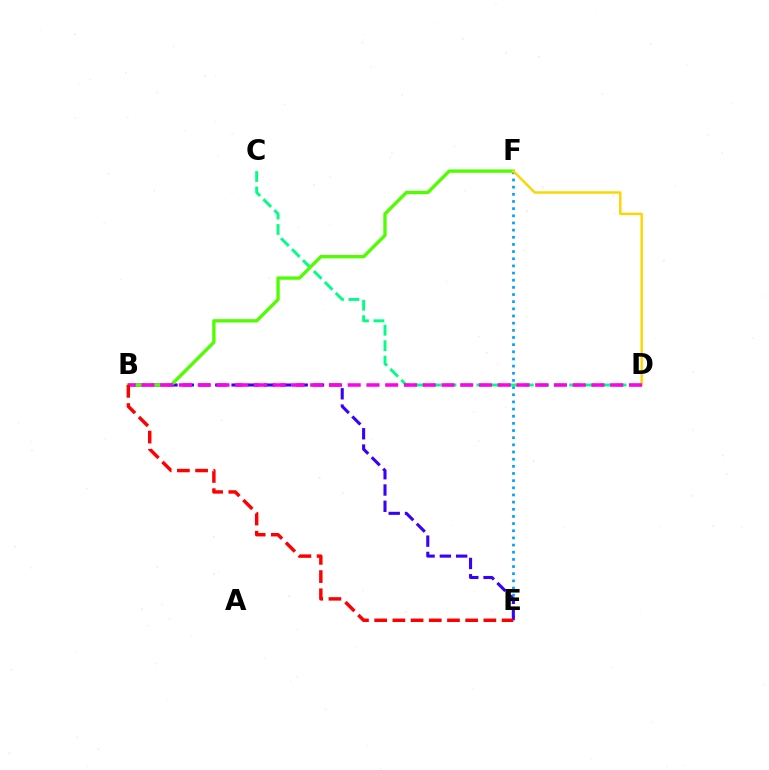{('E', 'F'): [{'color': '#009eff', 'line_style': 'dotted', 'thickness': 1.94}], ('B', 'E'): [{'color': '#3700ff', 'line_style': 'dashed', 'thickness': 2.21}, {'color': '#ff0000', 'line_style': 'dashed', 'thickness': 2.47}], ('C', 'D'): [{'color': '#00ff86', 'line_style': 'dashed', 'thickness': 2.1}], ('B', 'F'): [{'color': '#4fff00', 'line_style': 'solid', 'thickness': 2.41}], ('D', 'F'): [{'color': '#ffd500', 'line_style': 'solid', 'thickness': 1.76}], ('B', 'D'): [{'color': '#ff00ed', 'line_style': 'dashed', 'thickness': 2.55}]}